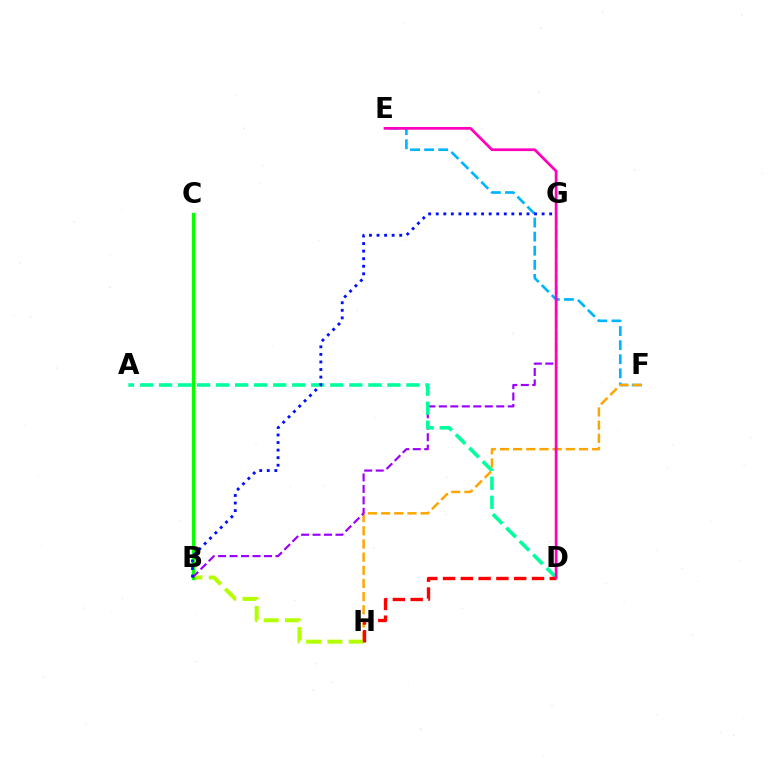{('B', 'H'): [{'color': '#b3ff00', 'line_style': 'dashed', 'thickness': 2.89}], ('E', 'F'): [{'color': '#00b5ff', 'line_style': 'dashed', 'thickness': 1.91}], ('F', 'H'): [{'color': '#ffa500', 'line_style': 'dashed', 'thickness': 1.79}], ('B', 'C'): [{'color': '#08ff00', 'line_style': 'solid', 'thickness': 2.36}], ('B', 'G'): [{'color': '#9b00ff', 'line_style': 'dashed', 'thickness': 1.56}, {'color': '#0010ff', 'line_style': 'dotted', 'thickness': 2.05}], ('A', 'D'): [{'color': '#00ff9d', 'line_style': 'dashed', 'thickness': 2.59}], ('D', 'H'): [{'color': '#ff0000', 'line_style': 'dashed', 'thickness': 2.42}], ('D', 'E'): [{'color': '#ff00bd', 'line_style': 'solid', 'thickness': 1.97}]}